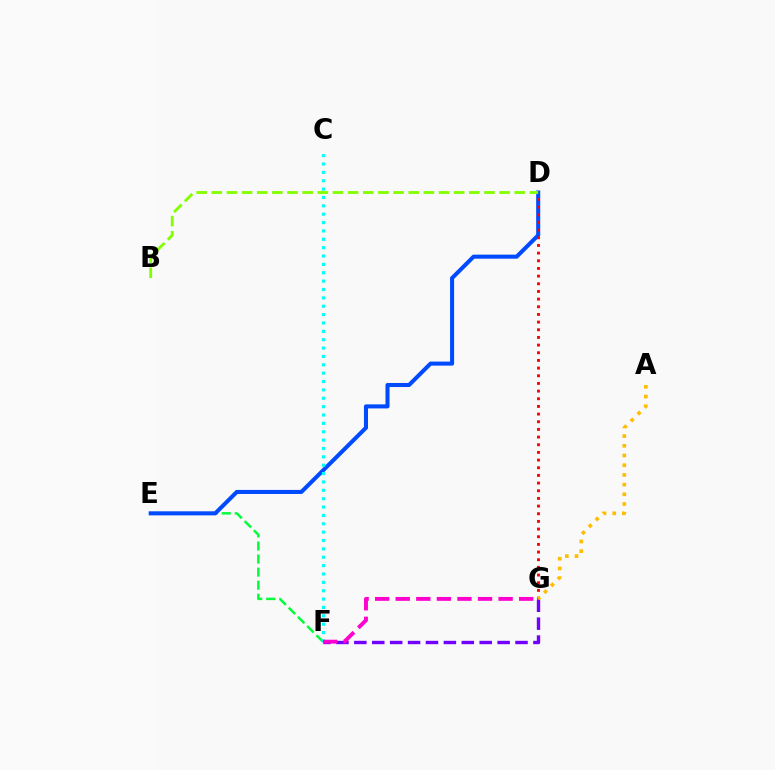{('F', 'G'): [{'color': '#7200ff', 'line_style': 'dashed', 'thickness': 2.43}, {'color': '#ff00cf', 'line_style': 'dashed', 'thickness': 2.79}], ('E', 'F'): [{'color': '#00ff39', 'line_style': 'dashed', 'thickness': 1.77}], ('D', 'E'): [{'color': '#004bff', 'line_style': 'solid', 'thickness': 2.92}], ('C', 'F'): [{'color': '#00fff6', 'line_style': 'dotted', 'thickness': 2.27}], ('D', 'G'): [{'color': '#ff0000', 'line_style': 'dotted', 'thickness': 2.08}], ('B', 'D'): [{'color': '#84ff00', 'line_style': 'dashed', 'thickness': 2.06}], ('A', 'G'): [{'color': '#ffbd00', 'line_style': 'dotted', 'thickness': 2.64}]}